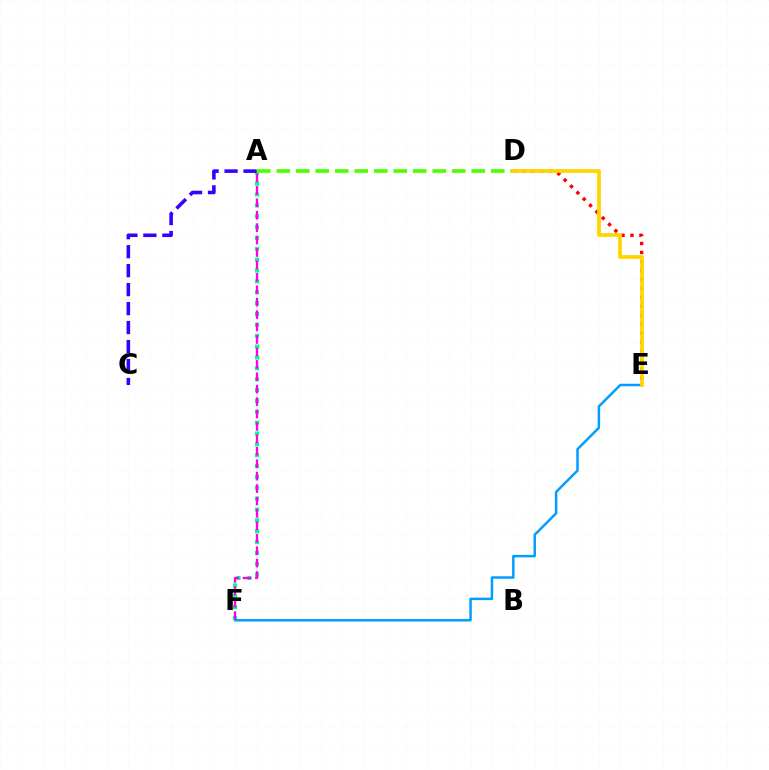{('A', 'F'): [{'color': '#00ff86', 'line_style': 'dotted', 'thickness': 2.95}, {'color': '#ff00ed', 'line_style': 'dashed', 'thickness': 1.69}], ('D', 'E'): [{'color': '#ff0000', 'line_style': 'dotted', 'thickness': 2.44}, {'color': '#ffd500', 'line_style': 'solid', 'thickness': 2.69}], ('E', 'F'): [{'color': '#009eff', 'line_style': 'solid', 'thickness': 1.79}], ('A', 'C'): [{'color': '#3700ff', 'line_style': 'dashed', 'thickness': 2.58}], ('A', 'D'): [{'color': '#4fff00', 'line_style': 'dashed', 'thickness': 2.65}]}